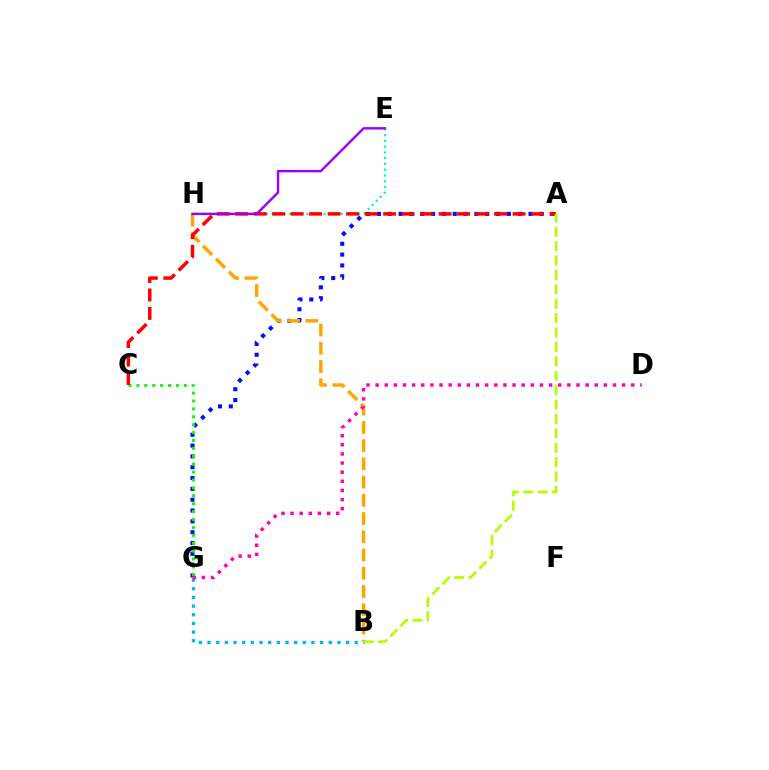{('A', 'G'): [{'color': '#0010ff', 'line_style': 'dotted', 'thickness': 2.94}], ('B', 'G'): [{'color': '#00b5ff', 'line_style': 'dotted', 'thickness': 2.35}], ('E', 'H'): [{'color': '#00ff9d', 'line_style': 'dotted', 'thickness': 1.56}, {'color': '#9b00ff', 'line_style': 'solid', 'thickness': 1.74}], ('B', 'H'): [{'color': '#ffa500', 'line_style': 'dashed', 'thickness': 2.48}], ('C', 'G'): [{'color': '#08ff00', 'line_style': 'dotted', 'thickness': 2.15}], ('A', 'C'): [{'color': '#ff0000', 'line_style': 'dashed', 'thickness': 2.51}], ('A', 'B'): [{'color': '#b3ff00', 'line_style': 'dashed', 'thickness': 1.96}], ('D', 'G'): [{'color': '#ff00bd', 'line_style': 'dotted', 'thickness': 2.48}]}